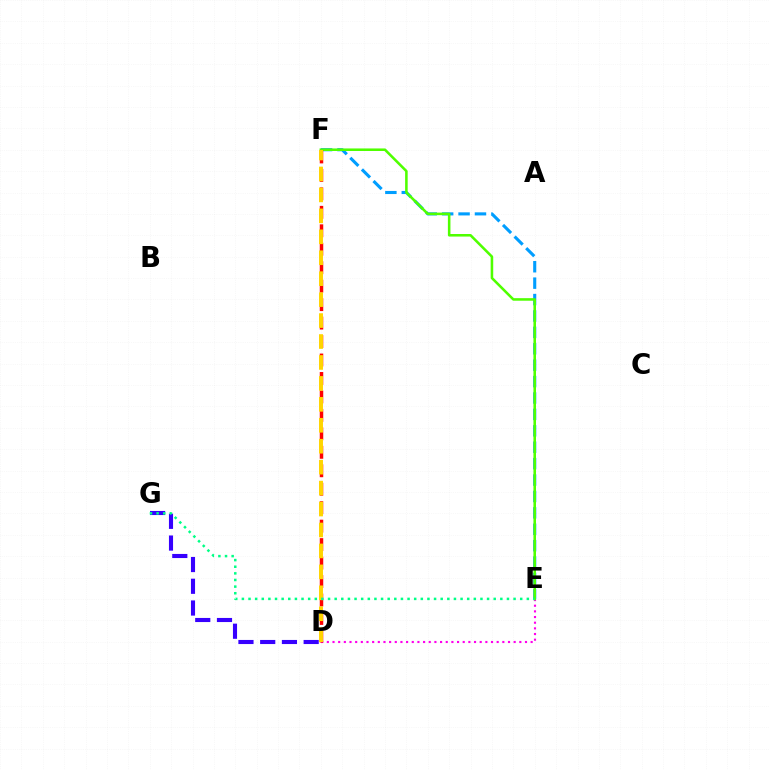{('E', 'F'): [{'color': '#009eff', 'line_style': 'dashed', 'thickness': 2.23}, {'color': '#4fff00', 'line_style': 'solid', 'thickness': 1.84}], ('D', 'E'): [{'color': '#ff00ed', 'line_style': 'dotted', 'thickness': 1.54}], ('D', 'F'): [{'color': '#ff0000', 'line_style': 'dashed', 'thickness': 2.51}, {'color': '#ffd500', 'line_style': 'dashed', 'thickness': 2.84}], ('D', 'G'): [{'color': '#3700ff', 'line_style': 'dashed', 'thickness': 2.95}], ('E', 'G'): [{'color': '#00ff86', 'line_style': 'dotted', 'thickness': 1.8}]}